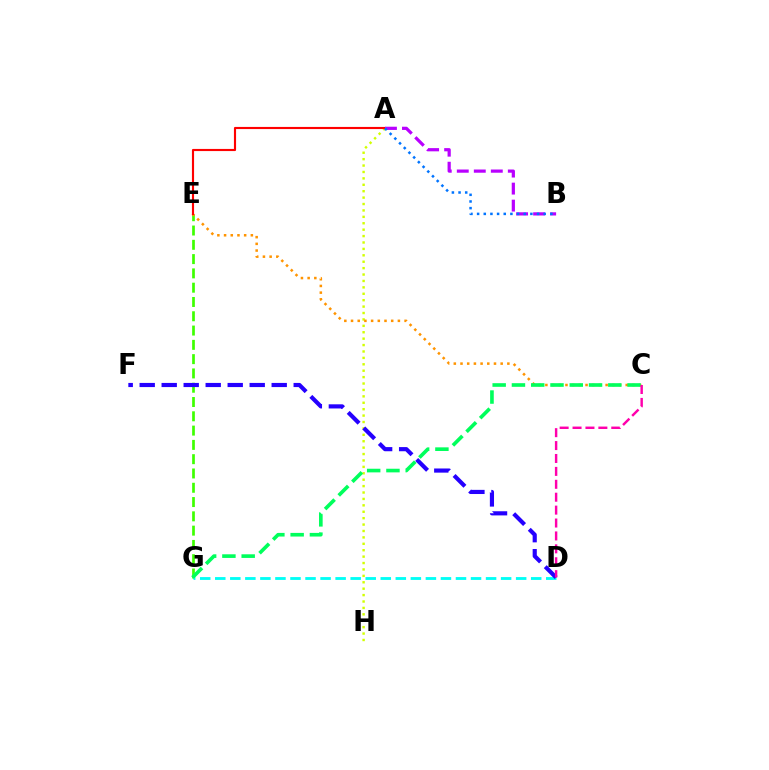{('E', 'G'): [{'color': '#3dff00', 'line_style': 'dashed', 'thickness': 1.94}], ('A', 'H'): [{'color': '#d1ff00', 'line_style': 'dotted', 'thickness': 1.74}], ('D', 'G'): [{'color': '#00fff6', 'line_style': 'dashed', 'thickness': 2.04}], ('D', 'F'): [{'color': '#2500ff', 'line_style': 'dashed', 'thickness': 2.99}], ('C', 'E'): [{'color': '#ff9400', 'line_style': 'dotted', 'thickness': 1.82}], ('A', 'E'): [{'color': '#ff0000', 'line_style': 'solid', 'thickness': 1.54}], ('A', 'B'): [{'color': '#b900ff', 'line_style': 'dashed', 'thickness': 2.31}, {'color': '#0074ff', 'line_style': 'dotted', 'thickness': 1.81}], ('C', 'G'): [{'color': '#00ff5c', 'line_style': 'dashed', 'thickness': 2.62}], ('C', 'D'): [{'color': '#ff00ac', 'line_style': 'dashed', 'thickness': 1.75}]}